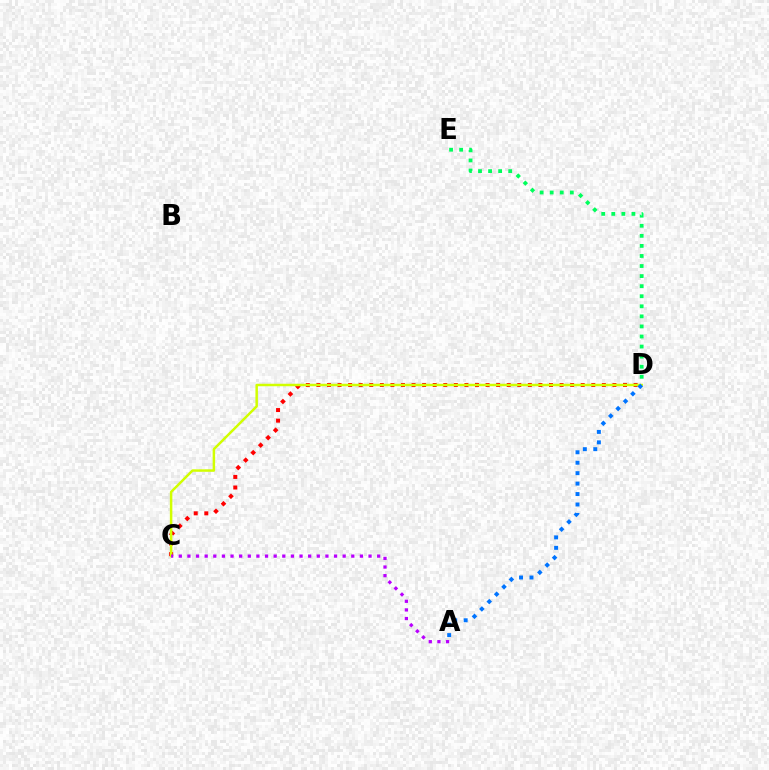{('C', 'D'): [{'color': '#ff0000', 'line_style': 'dotted', 'thickness': 2.87}, {'color': '#d1ff00', 'line_style': 'solid', 'thickness': 1.79}], ('A', 'D'): [{'color': '#0074ff', 'line_style': 'dotted', 'thickness': 2.84}], ('A', 'C'): [{'color': '#b900ff', 'line_style': 'dotted', 'thickness': 2.34}], ('D', 'E'): [{'color': '#00ff5c', 'line_style': 'dotted', 'thickness': 2.73}]}